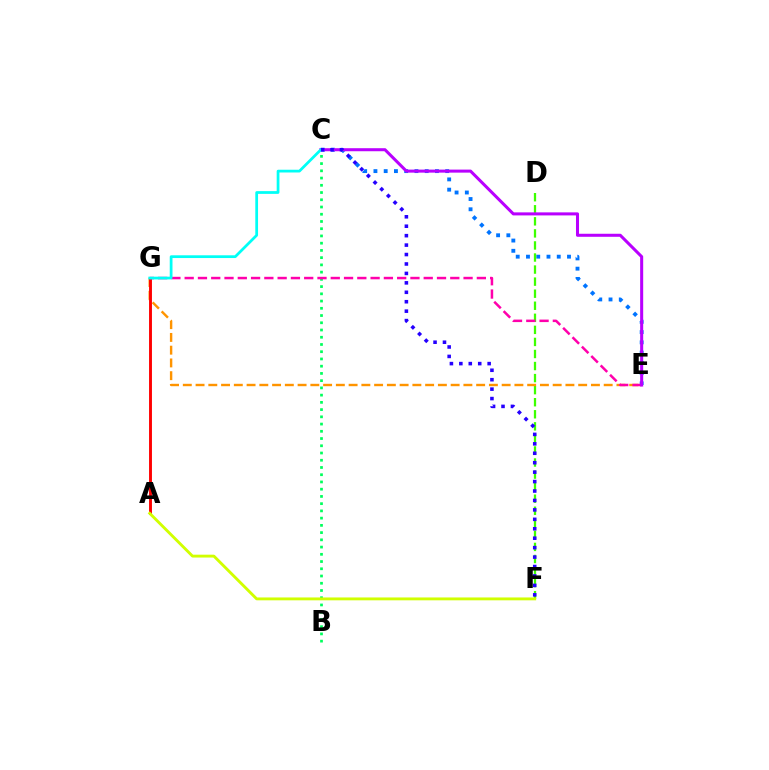{('C', 'E'): [{'color': '#0074ff', 'line_style': 'dotted', 'thickness': 2.79}, {'color': '#b900ff', 'line_style': 'solid', 'thickness': 2.19}], ('D', 'F'): [{'color': '#3dff00', 'line_style': 'dashed', 'thickness': 1.64}], ('B', 'C'): [{'color': '#00ff5c', 'line_style': 'dotted', 'thickness': 1.97}], ('E', 'G'): [{'color': '#ff9400', 'line_style': 'dashed', 'thickness': 1.73}, {'color': '#ff00ac', 'line_style': 'dashed', 'thickness': 1.8}], ('A', 'G'): [{'color': '#ff0000', 'line_style': 'solid', 'thickness': 2.09}], ('A', 'F'): [{'color': '#d1ff00', 'line_style': 'solid', 'thickness': 2.06}], ('C', 'G'): [{'color': '#00fff6', 'line_style': 'solid', 'thickness': 1.98}], ('C', 'F'): [{'color': '#2500ff', 'line_style': 'dotted', 'thickness': 2.56}]}